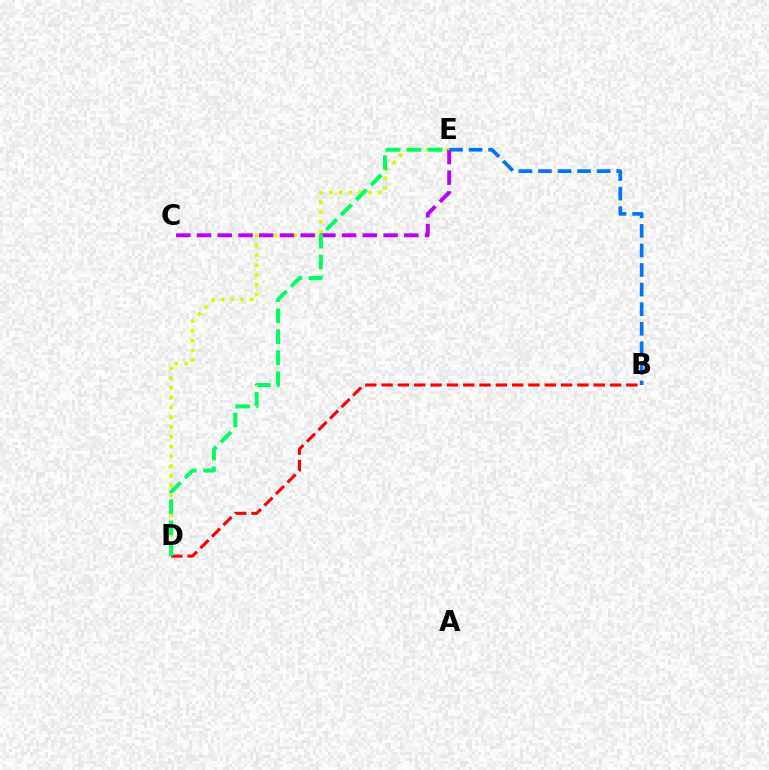{('B', 'E'): [{'color': '#0074ff', 'line_style': 'dashed', 'thickness': 2.66}], ('D', 'E'): [{'color': '#d1ff00', 'line_style': 'dotted', 'thickness': 2.66}, {'color': '#00ff5c', 'line_style': 'dashed', 'thickness': 2.85}], ('C', 'E'): [{'color': '#b900ff', 'line_style': 'dashed', 'thickness': 2.82}], ('B', 'D'): [{'color': '#ff0000', 'line_style': 'dashed', 'thickness': 2.22}]}